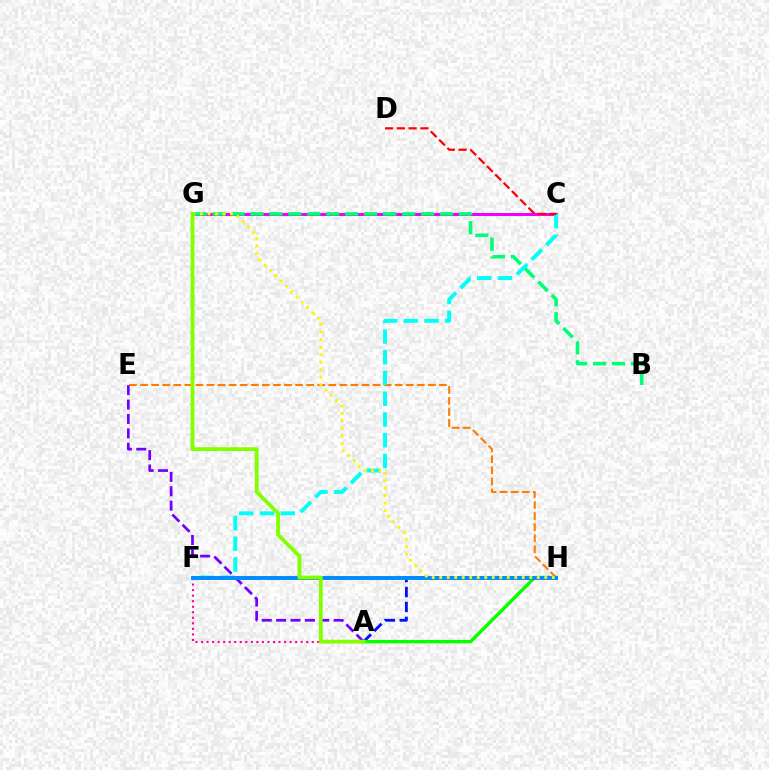{('C', 'G'): [{'color': '#ee00ff', 'line_style': 'solid', 'thickness': 2.14}], ('B', 'G'): [{'color': '#00ff74', 'line_style': 'dashed', 'thickness': 2.57}], ('A', 'H'): [{'color': '#0010ff', 'line_style': 'dashed', 'thickness': 2.03}, {'color': '#08ff00', 'line_style': 'solid', 'thickness': 2.44}], ('E', 'H'): [{'color': '#ff7c00', 'line_style': 'dashed', 'thickness': 1.5}], ('C', 'F'): [{'color': '#00fff6', 'line_style': 'dashed', 'thickness': 2.82}], ('A', 'F'): [{'color': '#ff0094', 'line_style': 'dotted', 'thickness': 1.5}], ('A', 'E'): [{'color': '#7200ff', 'line_style': 'dashed', 'thickness': 1.95}], ('F', 'H'): [{'color': '#008cff', 'line_style': 'solid', 'thickness': 2.84}], ('C', 'D'): [{'color': '#ff0000', 'line_style': 'dashed', 'thickness': 1.6}], ('G', 'H'): [{'color': '#fcf500', 'line_style': 'dotted', 'thickness': 2.04}], ('A', 'G'): [{'color': '#84ff00', 'line_style': 'solid', 'thickness': 2.75}]}